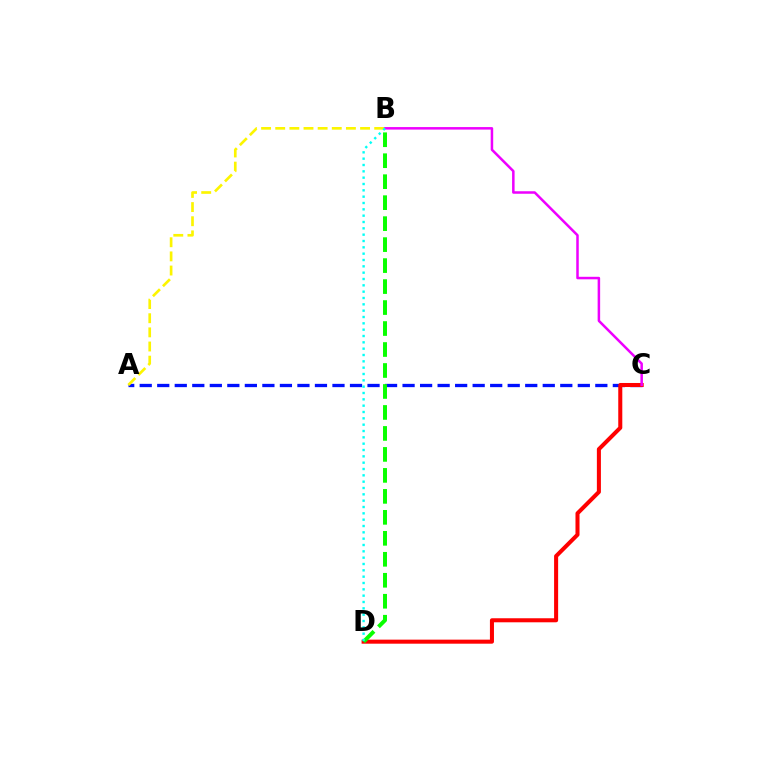{('A', 'C'): [{'color': '#0010ff', 'line_style': 'dashed', 'thickness': 2.38}], ('C', 'D'): [{'color': '#ff0000', 'line_style': 'solid', 'thickness': 2.91}], ('B', 'D'): [{'color': '#08ff00', 'line_style': 'dashed', 'thickness': 2.85}, {'color': '#00fff6', 'line_style': 'dotted', 'thickness': 1.72}], ('B', 'C'): [{'color': '#ee00ff', 'line_style': 'solid', 'thickness': 1.81}], ('A', 'B'): [{'color': '#fcf500', 'line_style': 'dashed', 'thickness': 1.92}]}